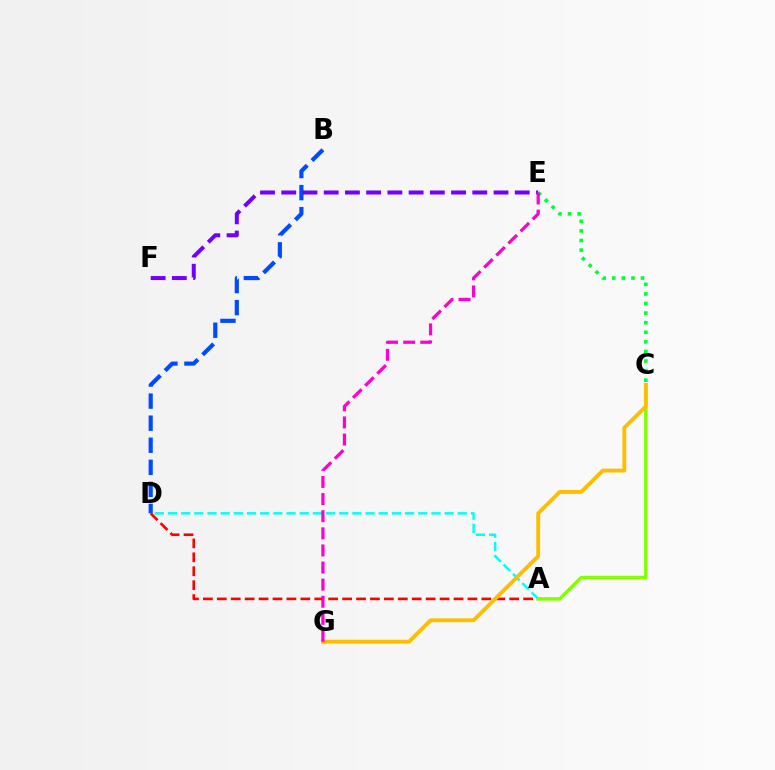{('B', 'D'): [{'color': '#004bff', 'line_style': 'dashed', 'thickness': 3.0}], ('A', 'D'): [{'color': '#ff0000', 'line_style': 'dashed', 'thickness': 1.89}, {'color': '#00fff6', 'line_style': 'dashed', 'thickness': 1.79}], ('C', 'E'): [{'color': '#00ff39', 'line_style': 'dotted', 'thickness': 2.6}], ('A', 'C'): [{'color': '#84ff00', 'line_style': 'solid', 'thickness': 2.49}], ('E', 'F'): [{'color': '#7200ff', 'line_style': 'dashed', 'thickness': 2.88}], ('C', 'G'): [{'color': '#ffbd00', 'line_style': 'solid', 'thickness': 2.78}], ('E', 'G'): [{'color': '#ff00cf', 'line_style': 'dashed', 'thickness': 2.33}]}